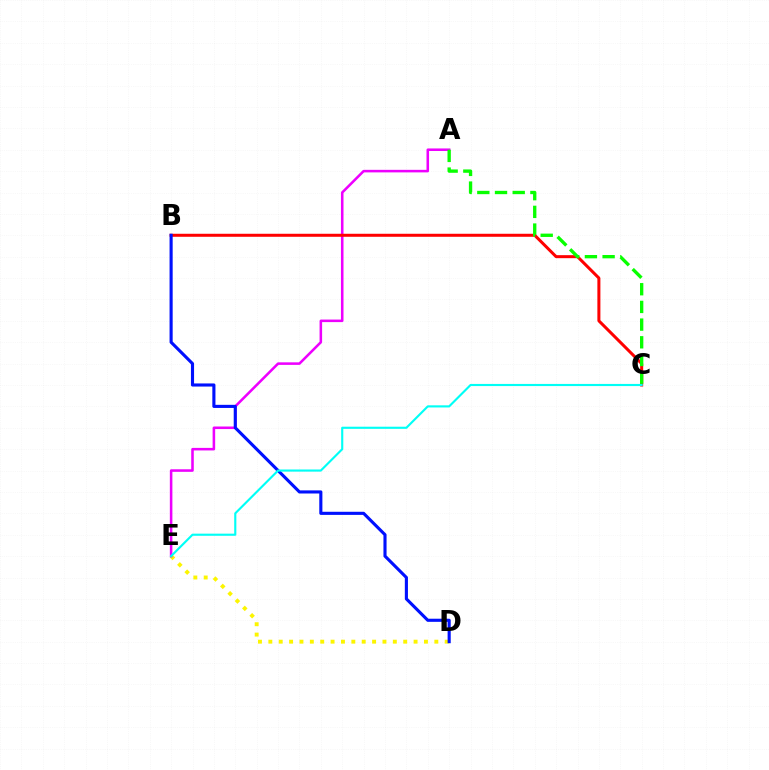{('D', 'E'): [{'color': '#fcf500', 'line_style': 'dotted', 'thickness': 2.82}], ('A', 'E'): [{'color': '#ee00ff', 'line_style': 'solid', 'thickness': 1.84}], ('B', 'C'): [{'color': '#ff0000', 'line_style': 'solid', 'thickness': 2.17}], ('A', 'C'): [{'color': '#08ff00', 'line_style': 'dashed', 'thickness': 2.4}], ('B', 'D'): [{'color': '#0010ff', 'line_style': 'solid', 'thickness': 2.24}], ('C', 'E'): [{'color': '#00fff6', 'line_style': 'solid', 'thickness': 1.54}]}